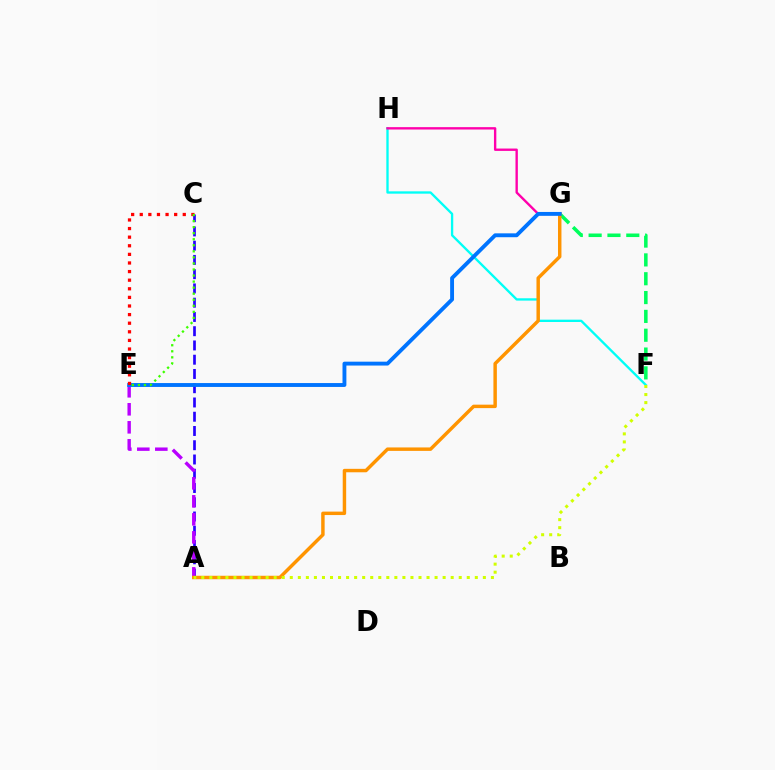{('A', 'C'): [{'color': '#2500ff', 'line_style': 'dashed', 'thickness': 1.94}], ('A', 'E'): [{'color': '#b900ff', 'line_style': 'dashed', 'thickness': 2.45}], ('F', 'H'): [{'color': '#00fff6', 'line_style': 'solid', 'thickness': 1.68}], ('F', 'G'): [{'color': '#00ff5c', 'line_style': 'dashed', 'thickness': 2.56}], ('G', 'H'): [{'color': '#ff00ac', 'line_style': 'solid', 'thickness': 1.71}], ('A', 'G'): [{'color': '#ff9400', 'line_style': 'solid', 'thickness': 2.48}], ('A', 'F'): [{'color': '#d1ff00', 'line_style': 'dotted', 'thickness': 2.19}], ('E', 'G'): [{'color': '#0074ff', 'line_style': 'solid', 'thickness': 2.79}], ('C', 'E'): [{'color': '#ff0000', 'line_style': 'dotted', 'thickness': 2.34}, {'color': '#3dff00', 'line_style': 'dotted', 'thickness': 1.64}]}